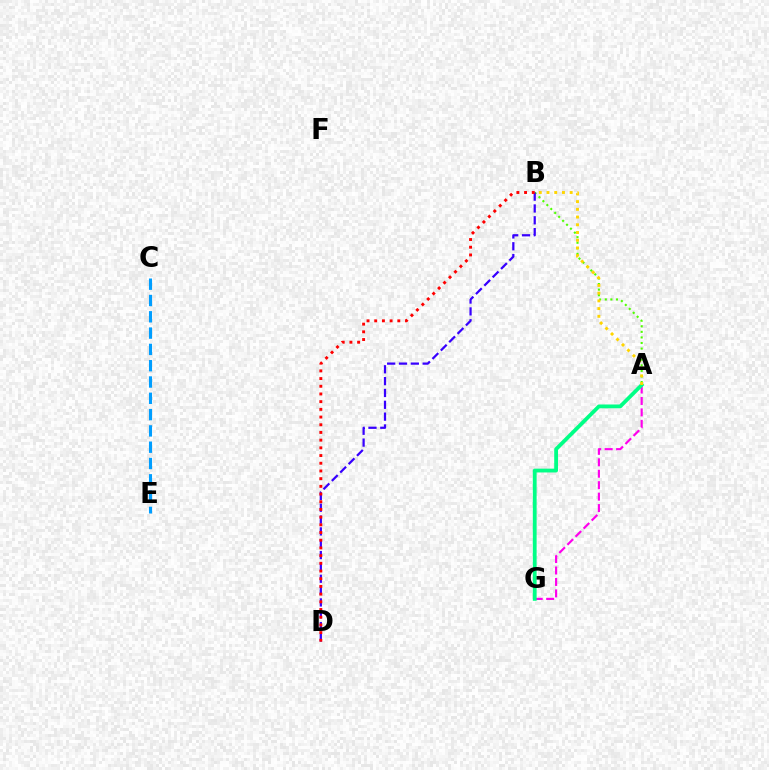{('A', 'G'): [{'color': '#ff00ed', 'line_style': 'dashed', 'thickness': 1.56}, {'color': '#00ff86', 'line_style': 'solid', 'thickness': 2.74}], ('C', 'E'): [{'color': '#009eff', 'line_style': 'dashed', 'thickness': 2.21}], ('A', 'B'): [{'color': '#4fff00', 'line_style': 'dotted', 'thickness': 1.51}, {'color': '#ffd500', 'line_style': 'dotted', 'thickness': 2.1}], ('B', 'D'): [{'color': '#3700ff', 'line_style': 'dashed', 'thickness': 1.61}, {'color': '#ff0000', 'line_style': 'dotted', 'thickness': 2.09}]}